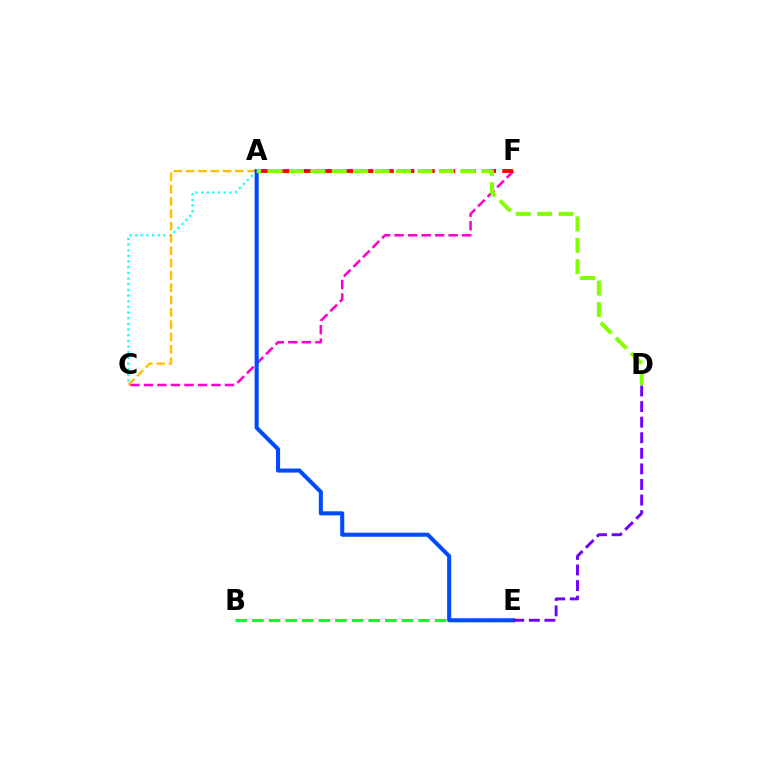{('C', 'F'): [{'color': '#ff00cf', 'line_style': 'dashed', 'thickness': 1.84}], ('A', 'C'): [{'color': '#00fff6', 'line_style': 'dotted', 'thickness': 1.54}, {'color': '#ffbd00', 'line_style': 'dashed', 'thickness': 1.67}], ('A', 'F'): [{'color': '#ff0000', 'line_style': 'dashed', 'thickness': 2.78}], ('B', 'E'): [{'color': '#00ff39', 'line_style': 'dashed', 'thickness': 2.26}], ('A', 'E'): [{'color': '#004bff', 'line_style': 'solid', 'thickness': 2.93}], ('A', 'D'): [{'color': '#84ff00', 'line_style': 'dashed', 'thickness': 2.91}], ('D', 'E'): [{'color': '#7200ff', 'line_style': 'dashed', 'thickness': 2.12}]}